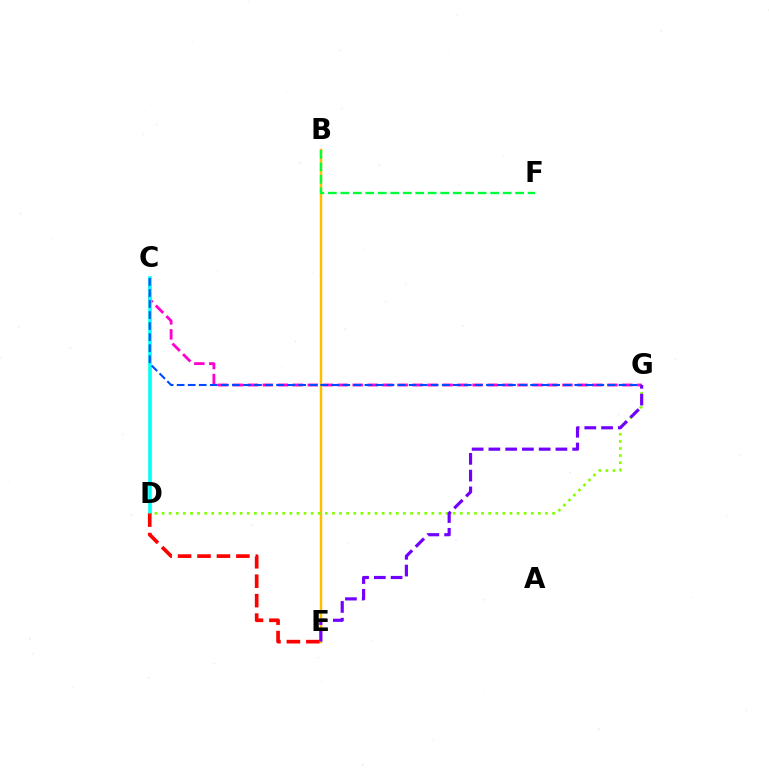{('C', 'G'): [{'color': '#ff00cf', 'line_style': 'dashed', 'thickness': 2.04}, {'color': '#004bff', 'line_style': 'dashed', 'thickness': 1.5}], ('B', 'E'): [{'color': '#ffbd00', 'line_style': 'solid', 'thickness': 1.78}], ('C', 'D'): [{'color': '#00fff6', 'line_style': 'solid', 'thickness': 2.6}], ('D', 'E'): [{'color': '#ff0000', 'line_style': 'dashed', 'thickness': 2.64}], ('D', 'G'): [{'color': '#84ff00', 'line_style': 'dotted', 'thickness': 1.93}], ('E', 'G'): [{'color': '#7200ff', 'line_style': 'dashed', 'thickness': 2.28}], ('B', 'F'): [{'color': '#00ff39', 'line_style': 'dashed', 'thickness': 1.7}]}